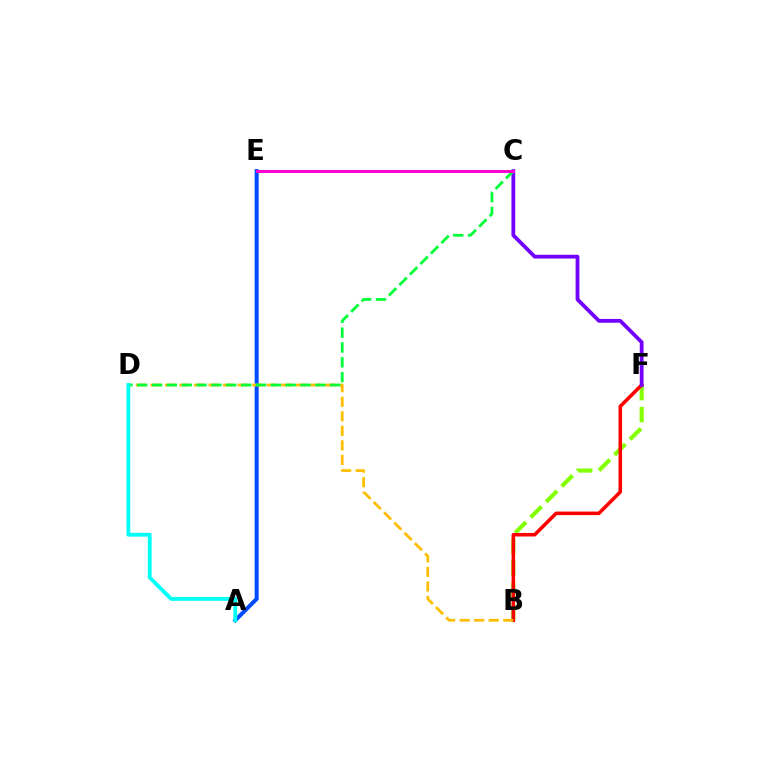{('B', 'F'): [{'color': '#84ff00', 'line_style': 'dashed', 'thickness': 2.98}, {'color': '#ff0000', 'line_style': 'solid', 'thickness': 2.54}], ('A', 'E'): [{'color': '#004bff', 'line_style': 'solid', 'thickness': 2.89}], ('C', 'F'): [{'color': '#7200ff', 'line_style': 'solid', 'thickness': 2.72}], ('B', 'D'): [{'color': '#ffbd00', 'line_style': 'dashed', 'thickness': 1.98}], ('C', 'D'): [{'color': '#00ff39', 'line_style': 'dashed', 'thickness': 2.02}], ('C', 'E'): [{'color': '#ff00cf', 'line_style': 'solid', 'thickness': 2.12}], ('A', 'D'): [{'color': '#00fff6', 'line_style': 'solid', 'thickness': 2.77}]}